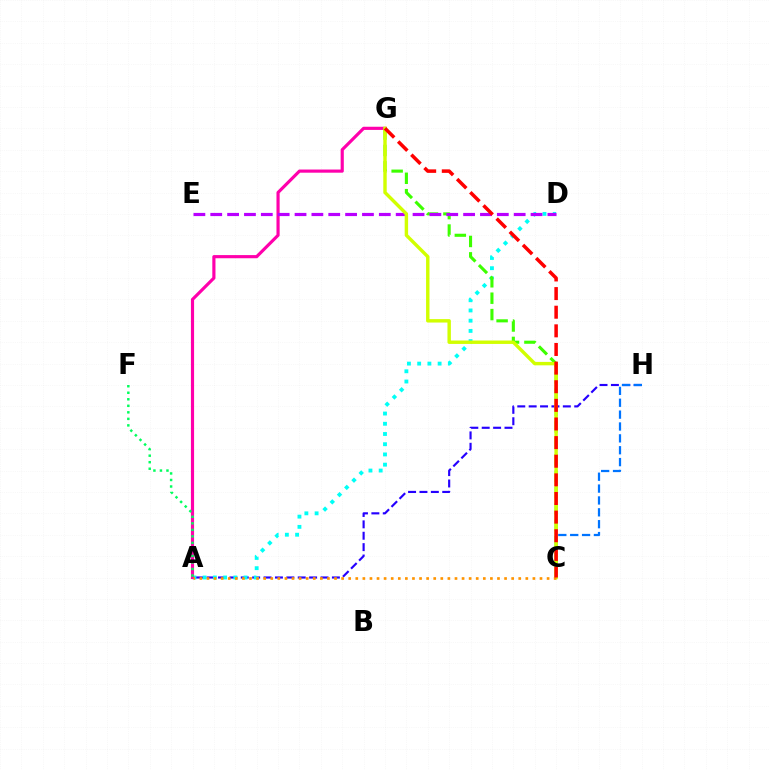{('A', 'H'): [{'color': '#2500ff', 'line_style': 'dashed', 'thickness': 1.55}], ('A', 'D'): [{'color': '#00fff6', 'line_style': 'dotted', 'thickness': 2.78}], ('A', 'G'): [{'color': '#ff00ac', 'line_style': 'solid', 'thickness': 2.27}], ('C', 'H'): [{'color': '#0074ff', 'line_style': 'dashed', 'thickness': 1.61}], ('C', 'G'): [{'color': '#3dff00', 'line_style': 'dashed', 'thickness': 2.23}, {'color': '#d1ff00', 'line_style': 'solid', 'thickness': 2.46}, {'color': '#ff0000', 'line_style': 'dashed', 'thickness': 2.53}], ('D', 'E'): [{'color': '#b900ff', 'line_style': 'dashed', 'thickness': 2.29}], ('A', 'C'): [{'color': '#ff9400', 'line_style': 'dotted', 'thickness': 1.93}], ('A', 'F'): [{'color': '#00ff5c', 'line_style': 'dotted', 'thickness': 1.77}]}